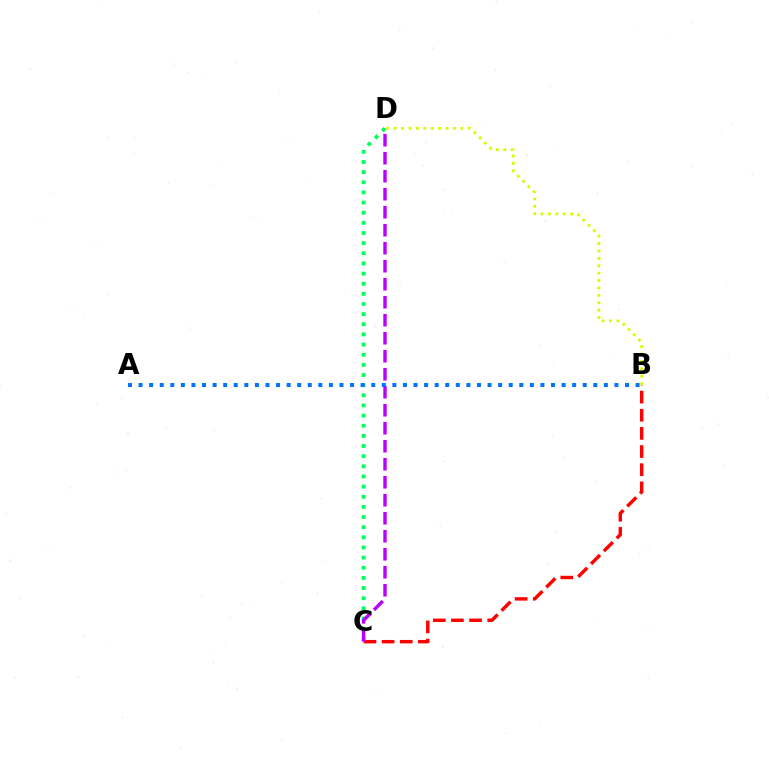{('C', 'D'): [{'color': '#00ff5c', 'line_style': 'dotted', 'thickness': 2.76}, {'color': '#b900ff', 'line_style': 'dashed', 'thickness': 2.45}], ('B', 'C'): [{'color': '#ff0000', 'line_style': 'dashed', 'thickness': 2.47}], ('B', 'D'): [{'color': '#d1ff00', 'line_style': 'dotted', 'thickness': 2.01}], ('A', 'B'): [{'color': '#0074ff', 'line_style': 'dotted', 'thickness': 2.87}]}